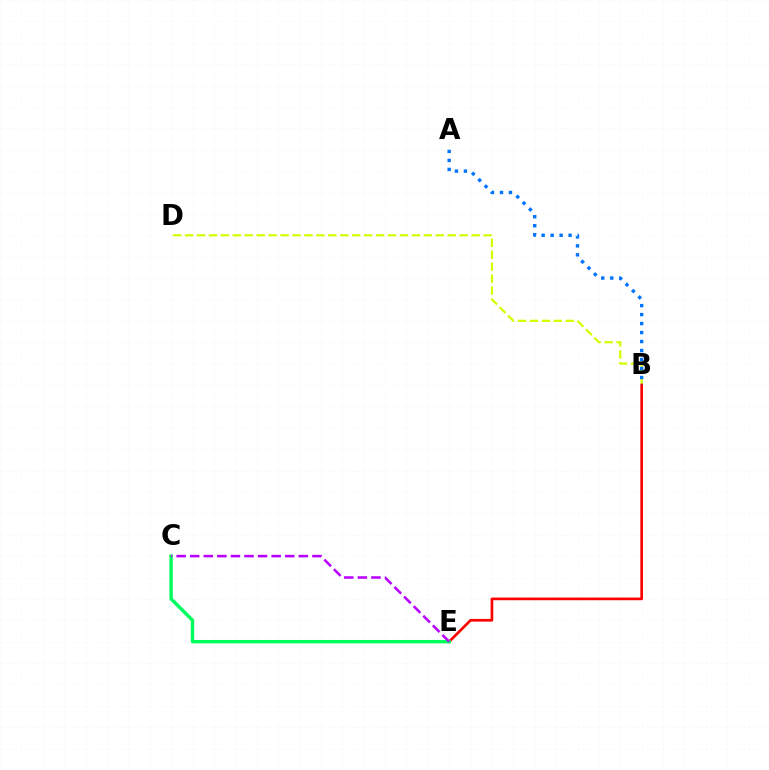{('B', 'D'): [{'color': '#d1ff00', 'line_style': 'dashed', 'thickness': 1.62}], ('B', 'E'): [{'color': '#ff0000', 'line_style': 'solid', 'thickness': 1.91}], ('A', 'B'): [{'color': '#0074ff', 'line_style': 'dotted', 'thickness': 2.44}], ('C', 'E'): [{'color': '#00ff5c', 'line_style': 'solid', 'thickness': 2.45}, {'color': '#b900ff', 'line_style': 'dashed', 'thickness': 1.84}]}